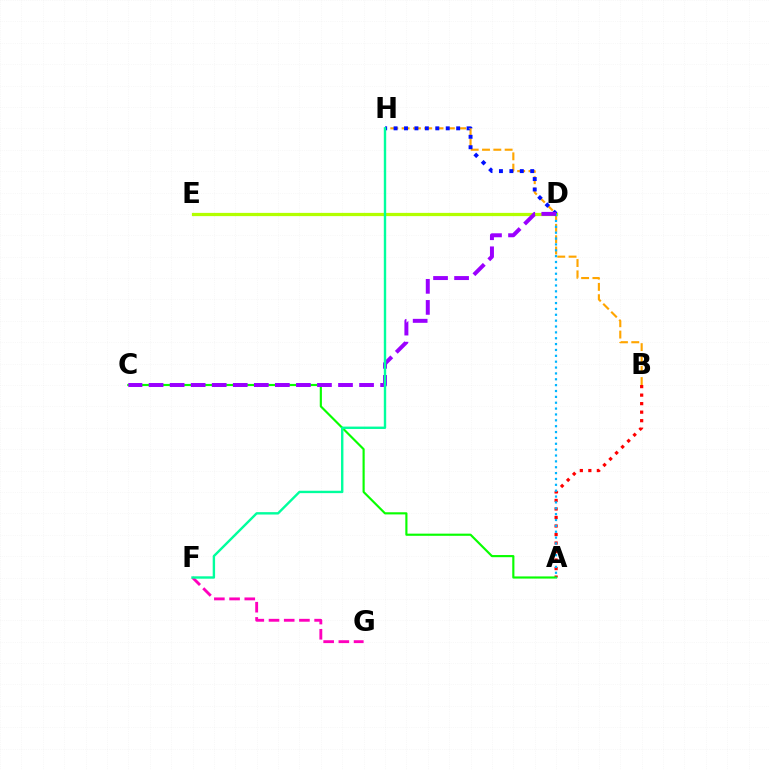{('B', 'H'): [{'color': '#ffa500', 'line_style': 'dashed', 'thickness': 1.54}], ('A', 'B'): [{'color': '#ff0000', 'line_style': 'dotted', 'thickness': 2.31}], ('D', 'E'): [{'color': '#b3ff00', 'line_style': 'solid', 'thickness': 2.33}], ('F', 'G'): [{'color': '#ff00bd', 'line_style': 'dashed', 'thickness': 2.07}], ('A', 'C'): [{'color': '#08ff00', 'line_style': 'solid', 'thickness': 1.55}], ('D', 'H'): [{'color': '#0010ff', 'line_style': 'dotted', 'thickness': 2.83}], ('A', 'D'): [{'color': '#00b5ff', 'line_style': 'dotted', 'thickness': 1.59}], ('C', 'D'): [{'color': '#9b00ff', 'line_style': 'dashed', 'thickness': 2.86}], ('F', 'H'): [{'color': '#00ff9d', 'line_style': 'solid', 'thickness': 1.72}]}